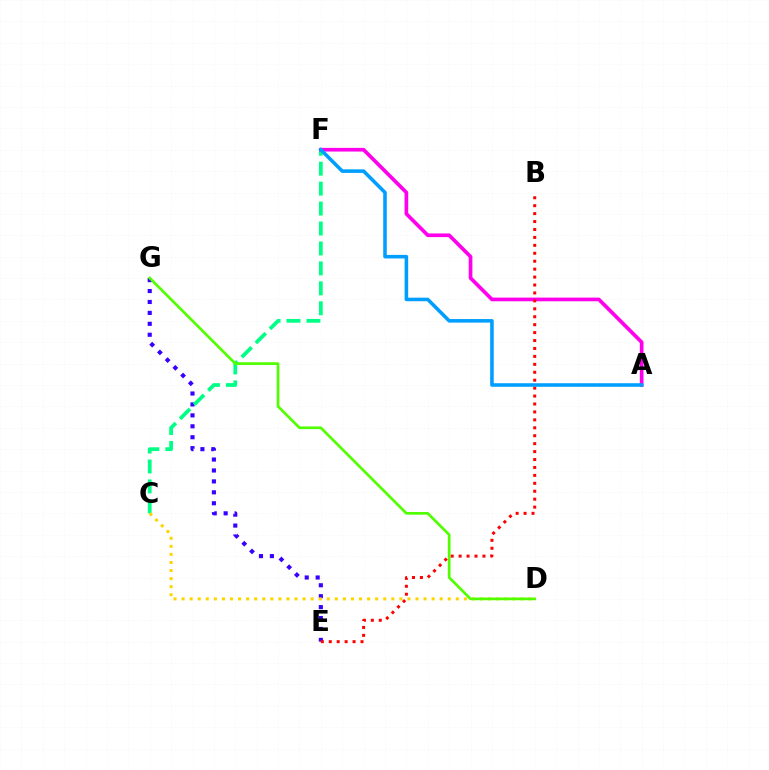{('E', 'G'): [{'color': '#3700ff', 'line_style': 'dotted', 'thickness': 2.97}], ('C', 'F'): [{'color': '#00ff86', 'line_style': 'dashed', 'thickness': 2.71}], ('C', 'D'): [{'color': '#ffd500', 'line_style': 'dotted', 'thickness': 2.19}], ('D', 'G'): [{'color': '#4fff00', 'line_style': 'solid', 'thickness': 1.93}], ('A', 'F'): [{'color': '#ff00ed', 'line_style': 'solid', 'thickness': 2.65}, {'color': '#009eff', 'line_style': 'solid', 'thickness': 2.56}], ('B', 'E'): [{'color': '#ff0000', 'line_style': 'dotted', 'thickness': 2.16}]}